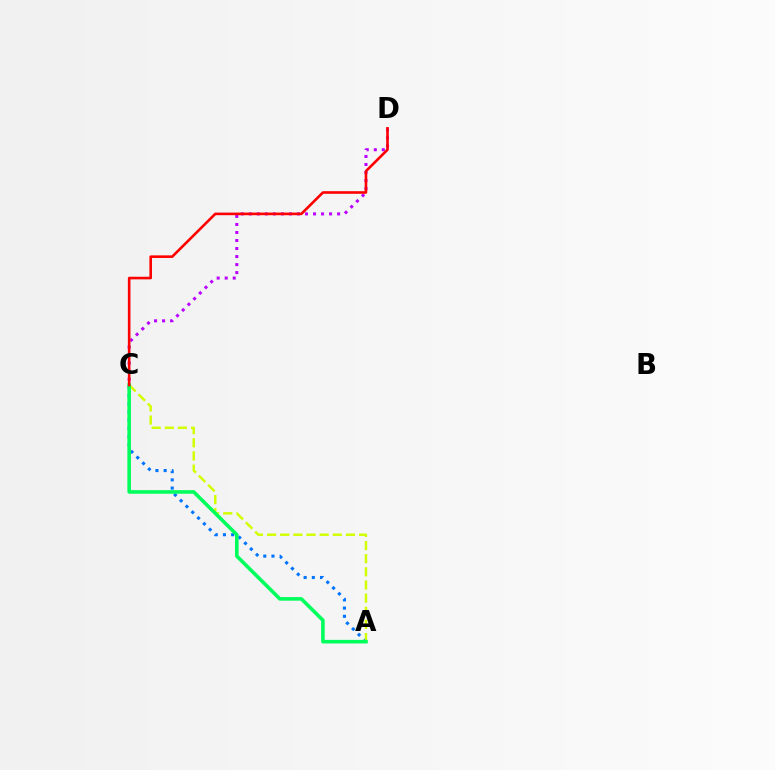{('C', 'D'): [{'color': '#b900ff', 'line_style': 'dotted', 'thickness': 2.18}, {'color': '#ff0000', 'line_style': 'solid', 'thickness': 1.88}], ('A', 'C'): [{'color': '#0074ff', 'line_style': 'dotted', 'thickness': 2.23}, {'color': '#d1ff00', 'line_style': 'dashed', 'thickness': 1.79}, {'color': '#00ff5c', 'line_style': 'solid', 'thickness': 2.58}]}